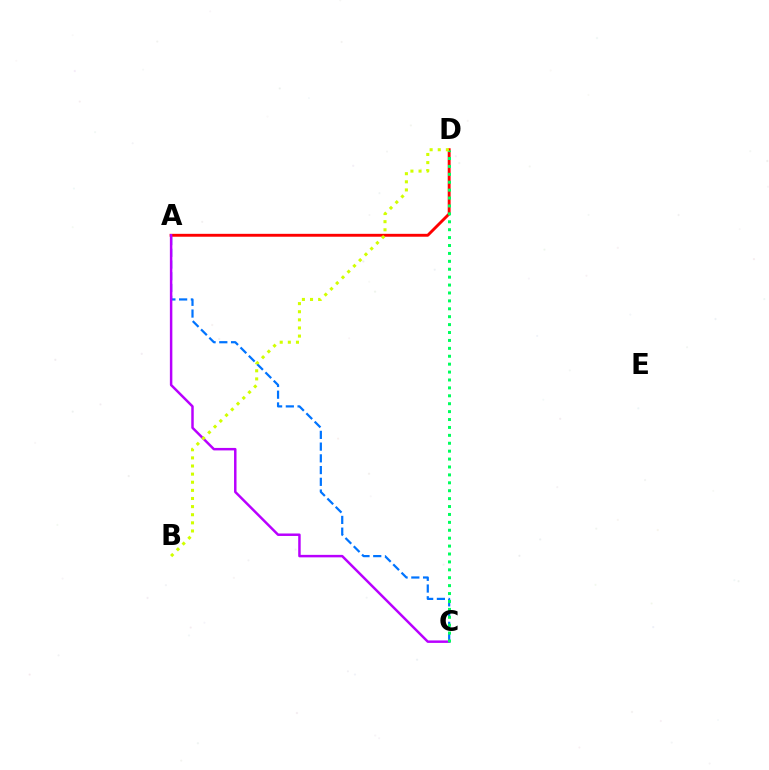{('A', 'C'): [{'color': '#0074ff', 'line_style': 'dashed', 'thickness': 1.59}, {'color': '#b900ff', 'line_style': 'solid', 'thickness': 1.78}], ('A', 'D'): [{'color': '#ff0000', 'line_style': 'solid', 'thickness': 2.08}], ('C', 'D'): [{'color': '#00ff5c', 'line_style': 'dotted', 'thickness': 2.15}], ('B', 'D'): [{'color': '#d1ff00', 'line_style': 'dotted', 'thickness': 2.21}]}